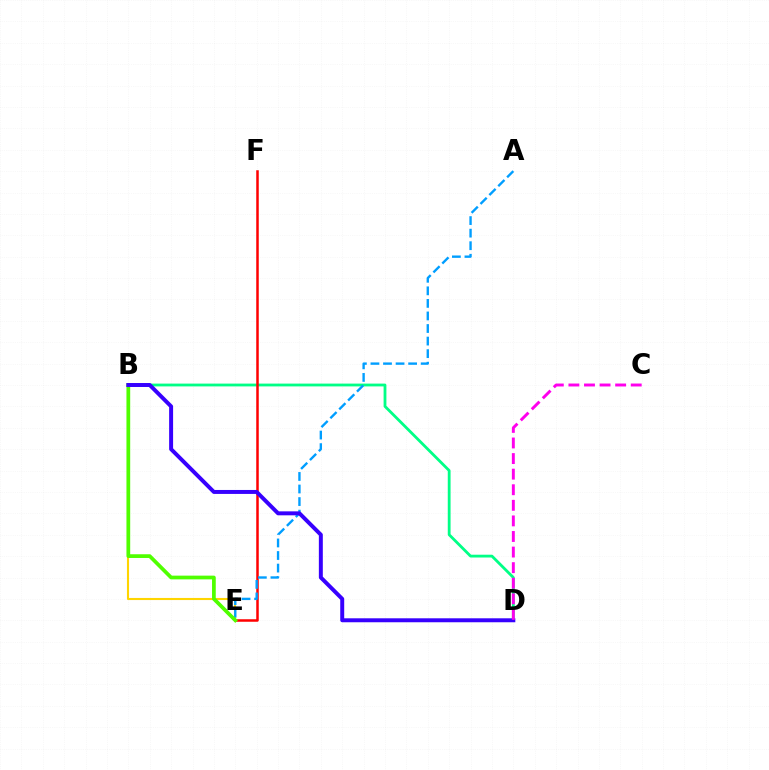{('B', 'D'): [{'color': '#00ff86', 'line_style': 'solid', 'thickness': 2.02}, {'color': '#3700ff', 'line_style': 'solid', 'thickness': 2.85}], ('B', 'E'): [{'color': '#ffd500', 'line_style': 'solid', 'thickness': 1.51}, {'color': '#4fff00', 'line_style': 'solid', 'thickness': 2.68}], ('E', 'F'): [{'color': '#ff0000', 'line_style': 'solid', 'thickness': 1.81}], ('A', 'E'): [{'color': '#009eff', 'line_style': 'dashed', 'thickness': 1.71}], ('C', 'D'): [{'color': '#ff00ed', 'line_style': 'dashed', 'thickness': 2.12}]}